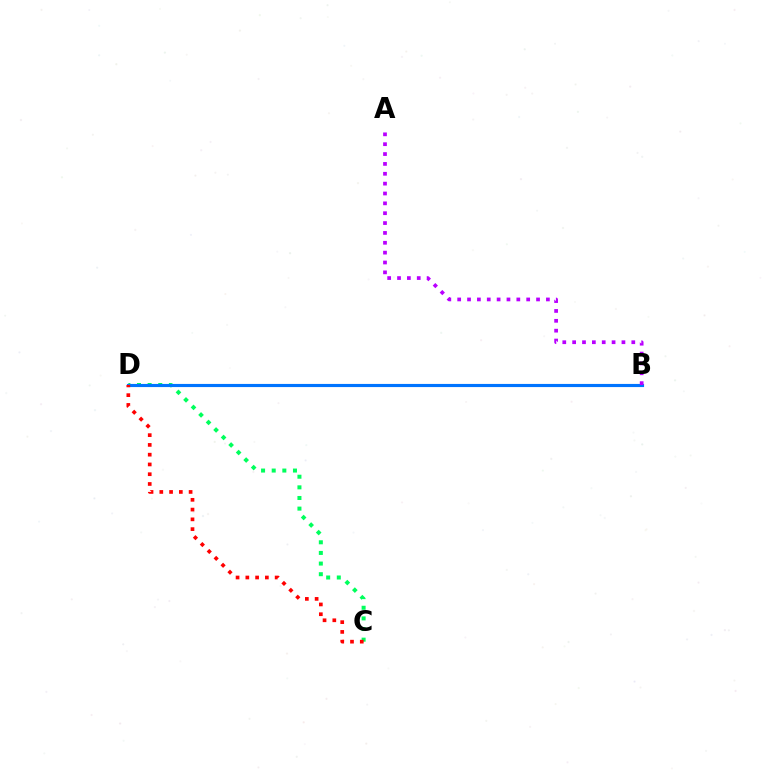{('C', 'D'): [{'color': '#00ff5c', 'line_style': 'dotted', 'thickness': 2.89}, {'color': '#ff0000', 'line_style': 'dotted', 'thickness': 2.65}], ('B', 'D'): [{'color': '#d1ff00', 'line_style': 'solid', 'thickness': 1.89}, {'color': '#0074ff', 'line_style': 'solid', 'thickness': 2.26}], ('A', 'B'): [{'color': '#b900ff', 'line_style': 'dotted', 'thickness': 2.68}]}